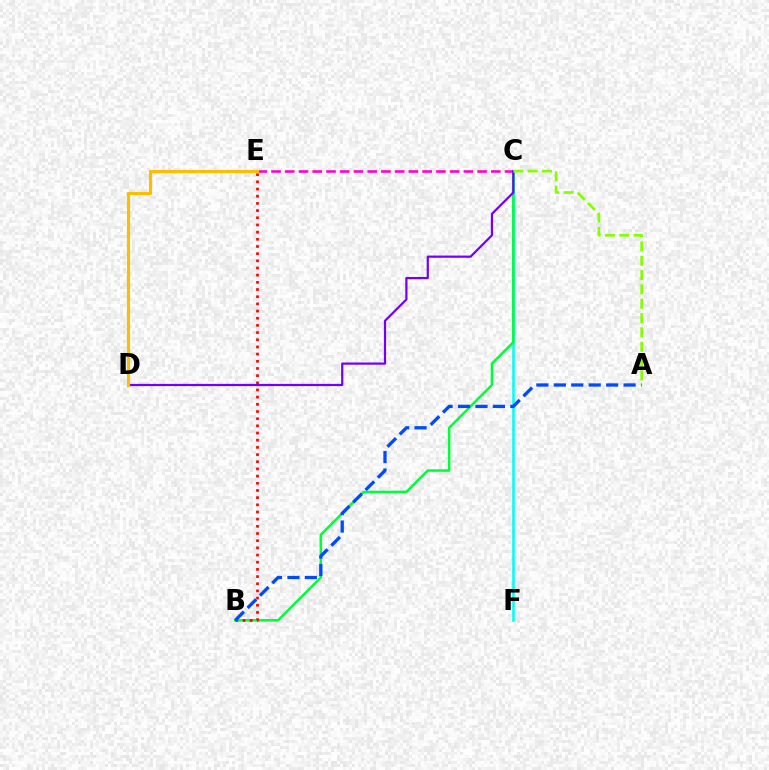{('C', 'F'): [{'color': '#00fff6', 'line_style': 'solid', 'thickness': 1.84}], ('B', 'C'): [{'color': '#00ff39', 'line_style': 'solid', 'thickness': 1.82}], ('C', 'E'): [{'color': '#ff00cf', 'line_style': 'dashed', 'thickness': 1.87}], ('B', 'E'): [{'color': '#ff0000', 'line_style': 'dotted', 'thickness': 1.95}], ('C', 'D'): [{'color': '#7200ff', 'line_style': 'solid', 'thickness': 1.59}], ('A', 'B'): [{'color': '#004bff', 'line_style': 'dashed', 'thickness': 2.37}], ('D', 'E'): [{'color': '#ffbd00', 'line_style': 'solid', 'thickness': 2.24}], ('A', 'C'): [{'color': '#84ff00', 'line_style': 'dashed', 'thickness': 1.95}]}